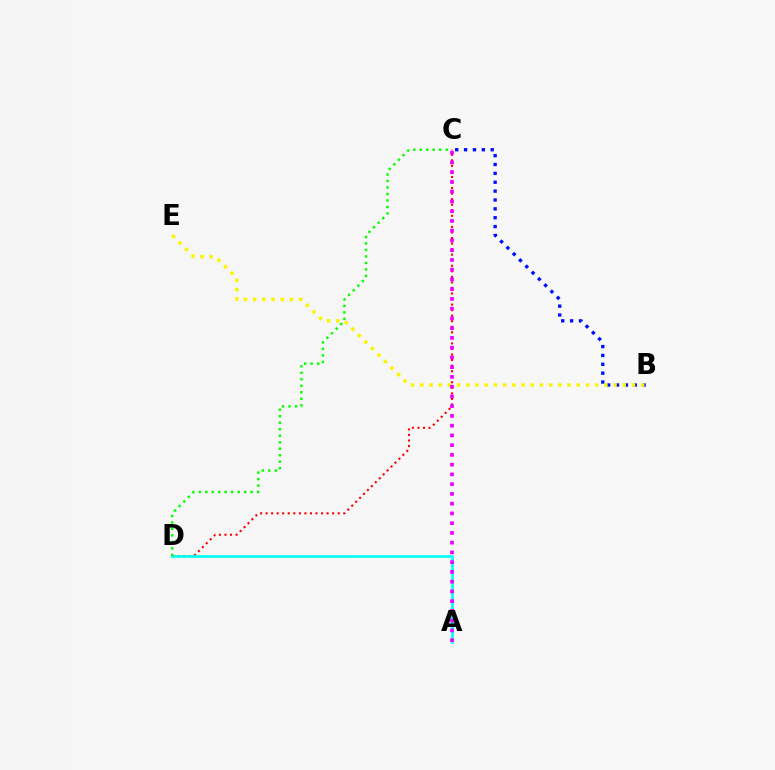{('C', 'D'): [{'color': '#ff0000', 'line_style': 'dotted', 'thickness': 1.51}, {'color': '#08ff00', 'line_style': 'dotted', 'thickness': 1.76}], ('A', 'D'): [{'color': '#00fff6', 'line_style': 'solid', 'thickness': 1.94}], ('B', 'C'): [{'color': '#0010ff', 'line_style': 'dotted', 'thickness': 2.41}], ('B', 'E'): [{'color': '#fcf500', 'line_style': 'dotted', 'thickness': 2.5}], ('A', 'C'): [{'color': '#ee00ff', 'line_style': 'dotted', 'thickness': 2.65}]}